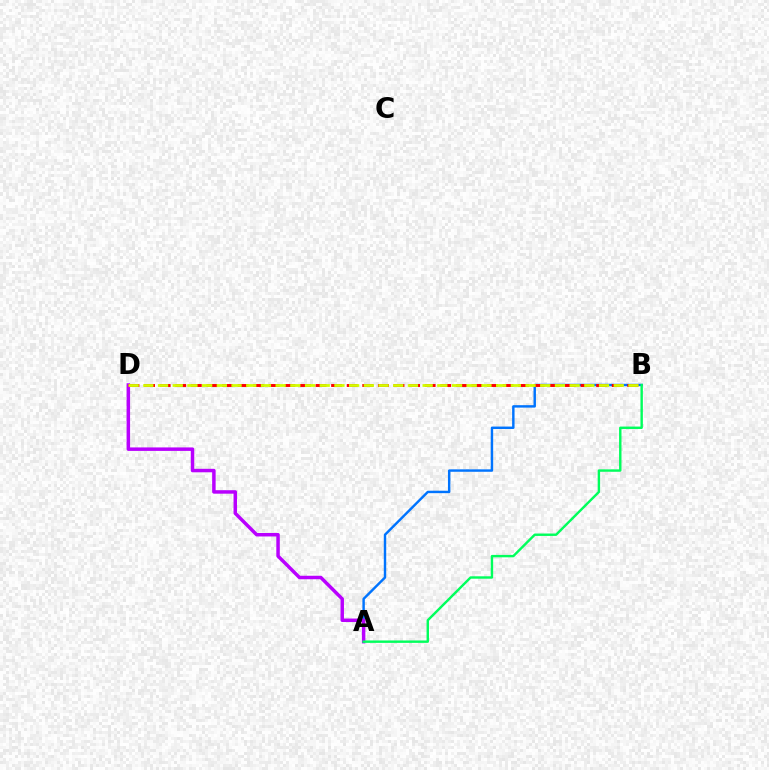{('A', 'B'): [{'color': '#0074ff', 'line_style': 'solid', 'thickness': 1.75}, {'color': '#00ff5c', 'line_style': 'solid', 'thickness': 1.74}], ('A', 'D'): [{'color': '#b900ff', 'line_style': 'solid', 'thickness': 2.5}], ('B', 'D'): [{'color': '#ff0000', 'line_style': 'dashed', 'thickness': 2.12}, {'color': '#d1ff00', 'line_style': 'dashed', 'thickness': 2.0}]}